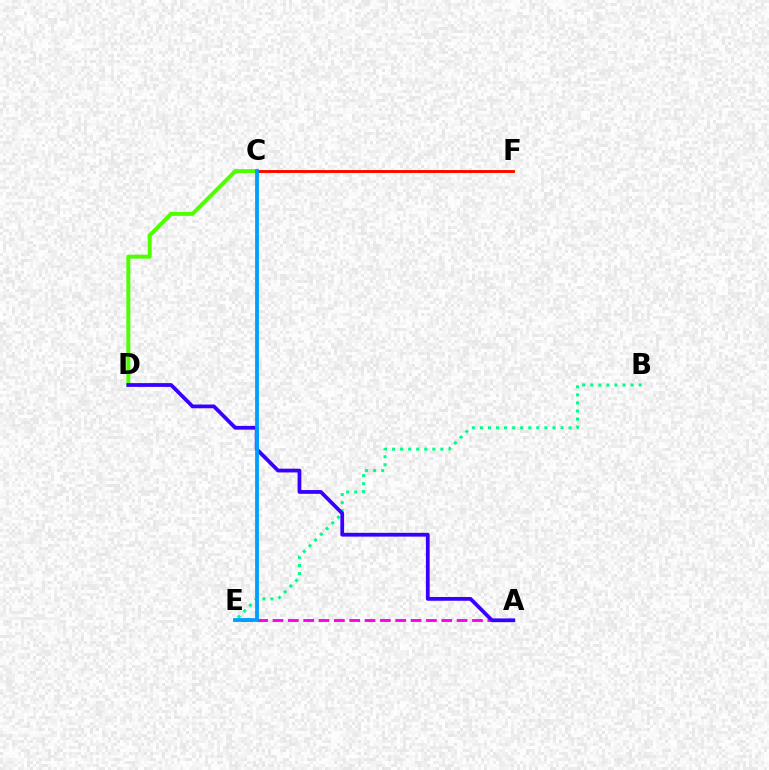{('C', 'D'): [{'color': '#4fff00', 'line_style': 'solid', 'thickness': 2.84}], ('C', 'F'): [{'color': '#ffd500', 'line_style': 'solid', 'thickness': 2.04}, {'color': '#ff0000', 'line_style': 'solid', 'thickness': 2.01}], ('A', 'E'): [{'color': '#ff00ed', 'line_style': 'dashed', 'thickness': 2.08}], ('B', 'E'): [{'color': '#00ff86', 'line_style': 'dotted', 'thickness': 2.19}], ('A', 'D'): [{'color': '#3700ff', 'line_style': 'solid', 'thickness': 2.71}], ('C', 'E'): [{'color': '#009eff', 'line_style': 'solid', 'thickness': 2.73}]}